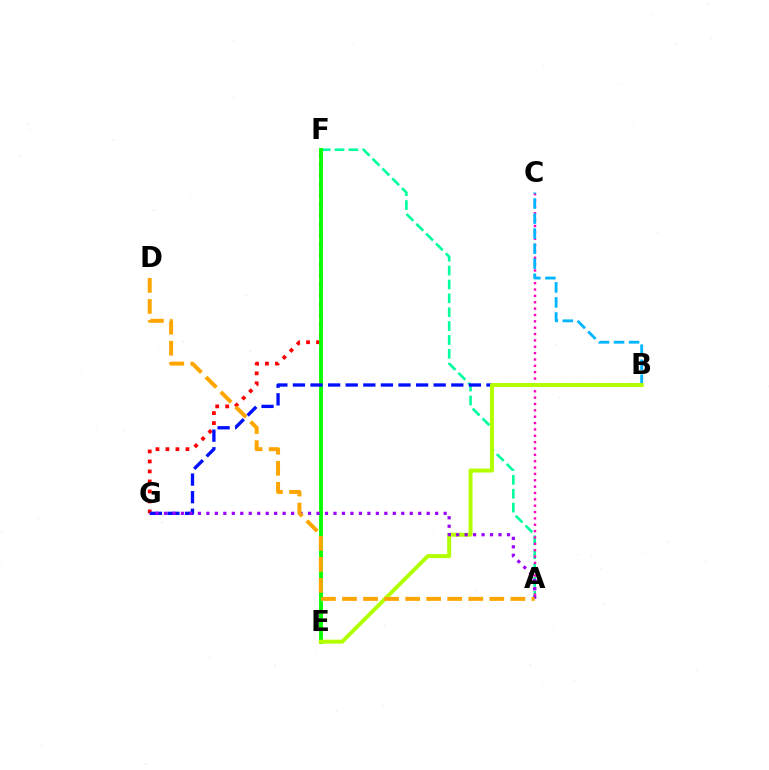{('F', 'G'): [{'color': '#ff0000', 'line_style': 'dotted', 'thickness': 2.72}], ('A', 'F'): [{'color': '#00ff9d', 'line_style': 'dashed', 'thickness': 1.88}], ('E', 'F'): [{'color': '#08ff00', 'line_style': 'solid', 'thickness': 2.79}], ('A', 'C'): [{'color': '#ff00bd', 'line_style': 'dotted', 'thickness': 1.73}], ('B', 'C'): [{'color': '#00b5ff', 'line_style': 'dashed', 'thickness': 2.04}], ('B', 'G'): [{'color': '#0010ff', 'line_style': 'dashed', 'thickness': 2.39}], ('B', 'E'): [{'color': '#b3ff00', 'line_style': 'solid', 'thickness': 2.87}], ('A', 'G'): [{'color': '#9b00ff', 'line_style': 'dotted', 'thickness': 2.3}], ('A', 'D'): [{'color': '#ffa500', 'line_style': 'dashed', 'thickness': 2.86}]}